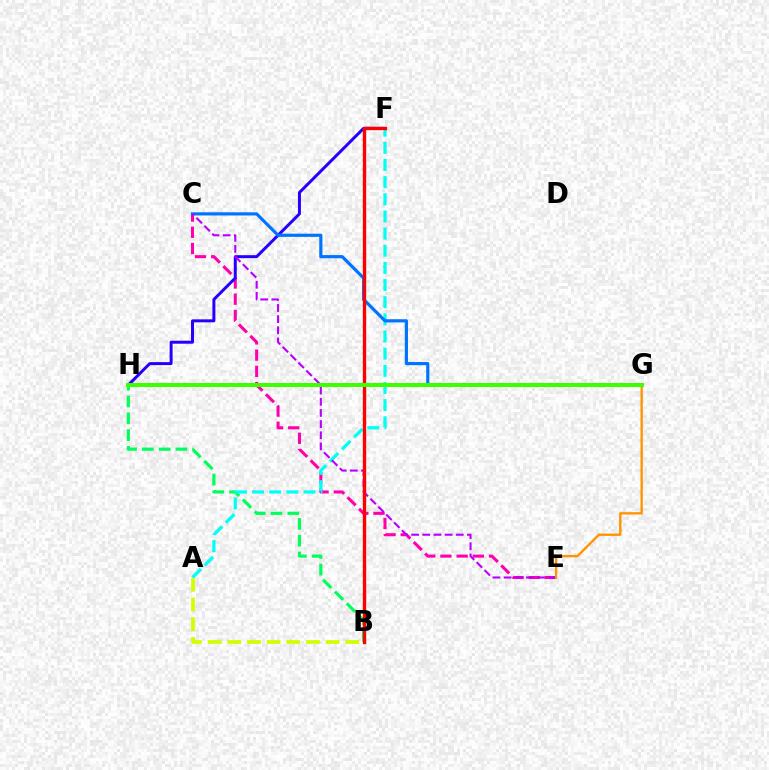{('C', 'E'): [{'color': '#ff00ac', 'line_style': 'dashed', 'thickness': 2.2}, {'color': '#b900ff', 'line_style': 'dashed', 'thickness': 1.52}], ('F', 'H'): [{'color': '#2500ff', 'line_style': 'solid', 'thickness': 2.14}], ('B', 'H'): [{'color': '#00ff5c', 'line_style': 'dashed', 'thickness': 2.28}], ('A', 'F'): [{'color': '#00fff6', 'line_style': 'dashed', 'thickness': 2.33}], ('A', 'B'): [{'color': '#d1ff00', 'line_style': 'dashed', 'thickness': 2.67}], ('C', 'G'): [{'color': '#0074ff', 'line_style': 'solid', 'thickness': 2.29}], ('E', 'G'): [{'color': '#ff9400', 'line_style': 'solid', 'thickness': 1.7}], ('B', 'F'): [{'color': '#ff0000', 'line_style': 'solid', 'thickness': 2.41}], ('G', 'H'): [{'color': '#3dff00', 'line_style': 'solid', 'thickness': 2.86}]}